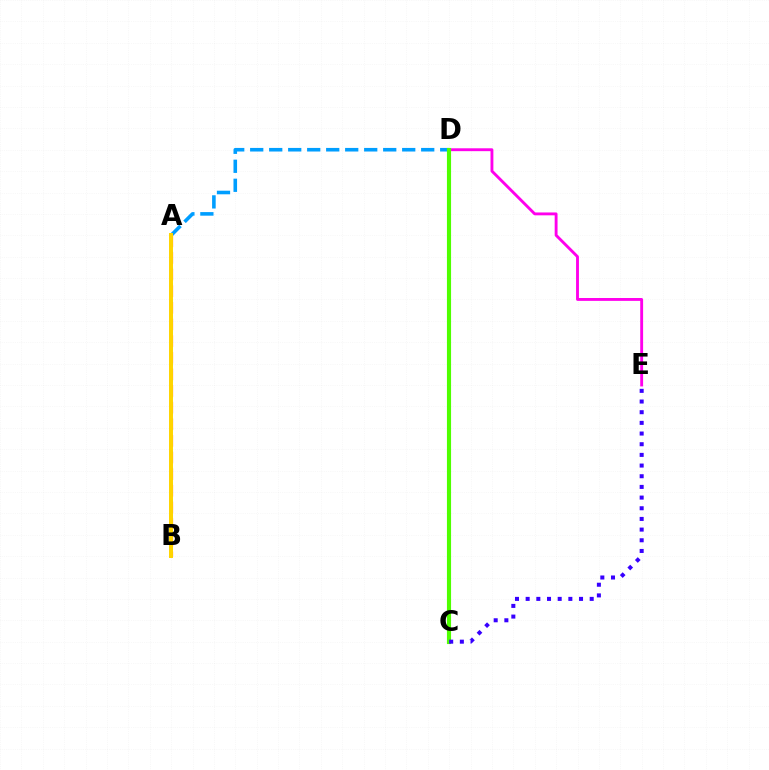{('D', 'E'): [{'color': '#ff00ed', 'line_style': 'solid', 'thickness': 2.07}], ('A', 'D'): [{'color': '#009eff', 'line_style': 'dashed', 'thickness': 2.58}], ('C', 'D'): [{'color': '#4fff00', 'line_style': 'solid', 'thickness': 2.97}], ('A', 'B'): [{'color': '#00ff86', 'line_style': 'dotted', 'thickness': 2.17}, {'color': '#ff0000', 'line_style': 'dashed', 'thickness': 2.26}, {'color': '#ffd500', 'line_style': 'solid', 'thickness': 2.86}], ('C', 'E'): [{'color': '#3700ff', 'line_style': 'dotted', 'thickness': 2.9}]}